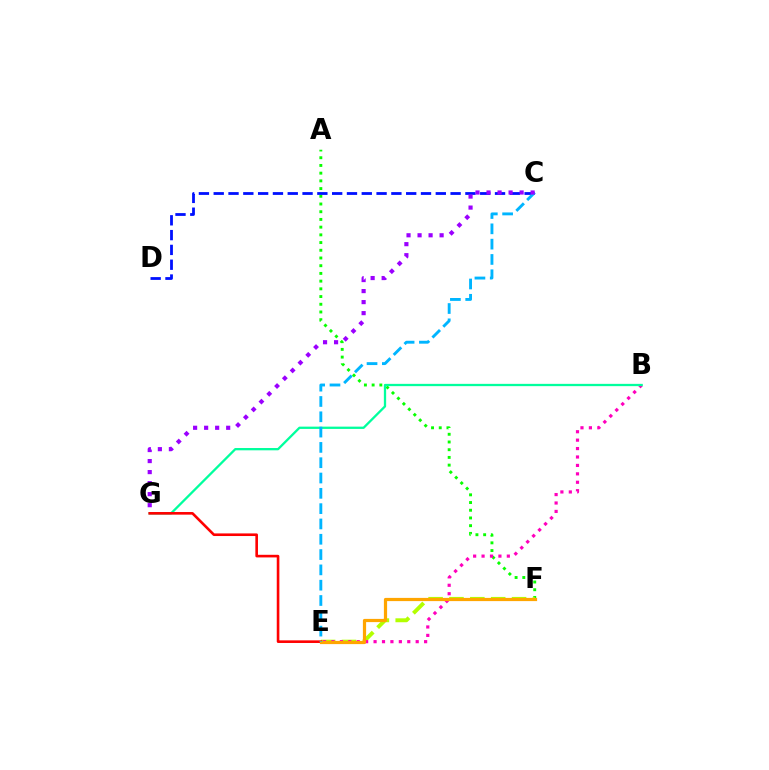{('A', 'F'): [{'color': '#08ff00', 'line_style': 'dotted', 'thickness': 2.1}], ('E', 'F'): [{'color': '#b3ff00', 'line_style': 'dashed', 'thickness': 2.83}, {'color': '#ffa500', 'line_style': 'solid', 'thickness': 2.31}], ('B', 'E'): [{'color': '#ff00bd', 'line_style': 'dotted', 'thickness': 2.29}], ('B', 'G'): [{'color': '#00ff9d', 'line_style': 'solid', 'thickness': 1.65}], ('C', 'D'): [{'color': '#0010ff', 'line_style': 'dashed', 'thickness': 2.01}], ('E', 'G'): [{'color': '#ff0000', 'line_style': 'solid', 'thickness': 1.89}], ('C', 'E'): [{'color': '#00b5ff', 'line_style': 'dashed', 'thickness': 2.08}], ('C', 'G'): [{'color': '#9b00ff', 'line_style': 'dotted', 'thickness': 3.0}]}